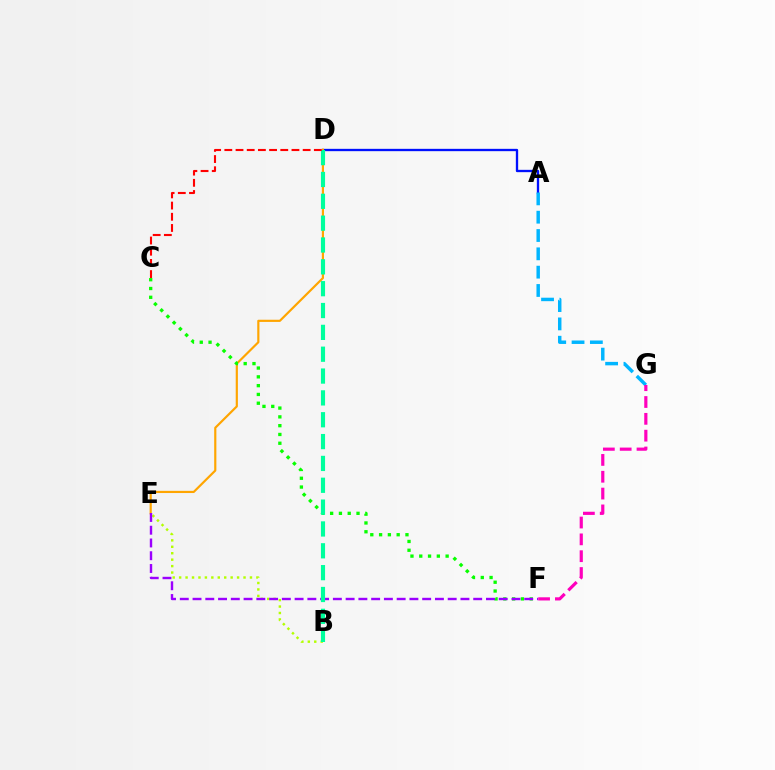{('A', 'D'): [{'color': '#0010ff', 'line_style': 'solid', 'thickness': 1.68}], ('A', 'G'): [{'color': '#00b5ff', 'line_style': 'dashed', 'thickness': 2.49}], ('D', 'E'): [{'color': '#ffa500', 'line_style': 'solid', 'thickness': 1.57}], ('C', 'F'): [{'color': '#08ff00', 'line_style': 'dotted', 'thickness': 2.39}], ('B', 'E'): [{'color': '#b3ff00', 'line_style': 'dotted', 'thickness': 1.75}], ('E', 'F'): [{'color': '#9b00ff', 'line_style': 'dashed', 'thickness': 1.73}], ('F', 'G'): [{'color': '#ff00bd', 'line_style': 'dashed', 'thickness': 2.29}], ('B', 'D'): [{'color': '#00ff9d', 'line_style': 'dashed', 'thickness': 2.97}], ('C', 'D'): [{'color': '#ff0000', 'line_style': 'dashed', 'thickness': 1.52}]}